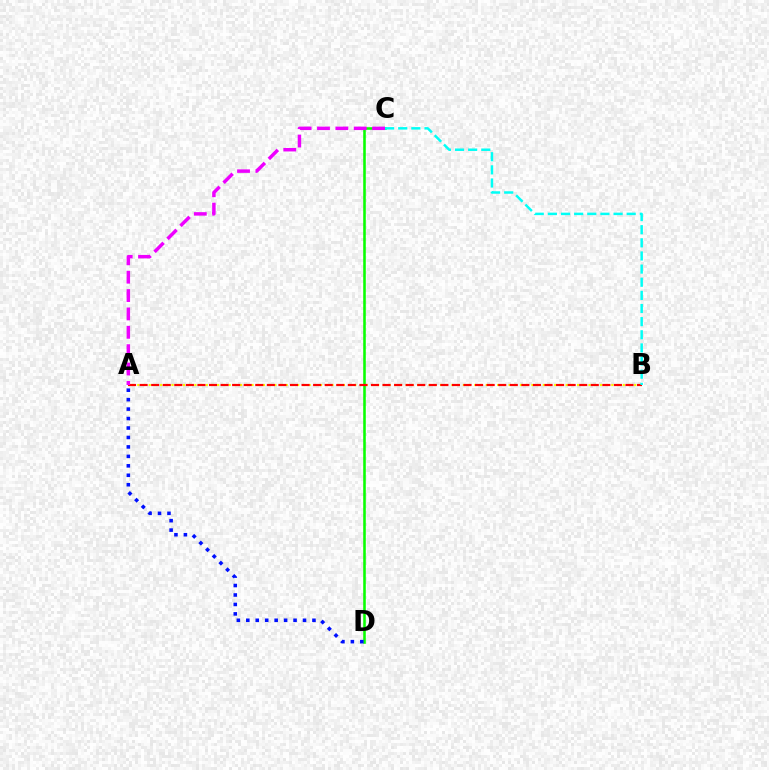{('C', 'D'): [{'color': '#08ff00', 'line_style': 'solid', 'thickness': 1.85}], ('A', 'B'): [{'color': '#fcf500', 'line_style': 'dotted', 'thickness': 1.55}, {'color': '#ff0000', 'line_style': 'dashed', 'thickness': 1.57}], ('B', 'C'): [{'color': '#00fff6', 'line_style': 'dashed', 'thickness': 1.78}], ('A', 'C'): [{'color': '#ee00ff', 'line_style': 'dashed', 'thickness': 2.5}], ('A', 'D'): [{'color': '#0010ff', 'line_style': 'dotted', 'thickness': 2.57}]}